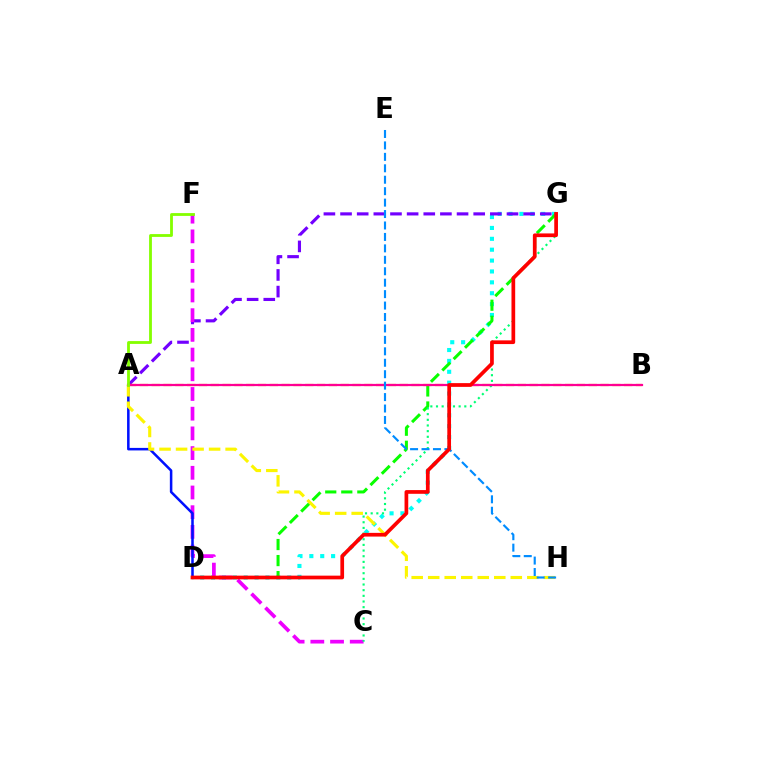{('D', 'G'): [{'color': '#00fff6', 'line_style': 'dotted', 'thickness': 2.96}, {'color': '#08ff00', 'line_style': 'dashed', 'thickness': 2.18}, {'color': '#ff0000', 'line_style': 'solid', 'thickness': 2.67}], ('A', 'G'): [{'color': '#7200ff', 'line_style': 'dashed', 'thickness': 2.26}], ('C', 'F'): [{'color': '#ee00ff', 'line_style': 'dashed', 'thickness': 2.68}], ('C', 'G'): [{'color': '#00ff74', 'line_style': 'dotted', 'thickness': 1.54}], ('A', 'D'): [{'color': '#0010ff', 'line_style': 'solid', 'thickness': 1.82}], ('A', 'H'): [{'color': '#fcf500', 'line_style': 'dashed', 'thickness': 2.24}], ('A', 'B'): [{'color': '#ff7c00', 'line_style': 'dashed', 'thickness': 1.6}, {'color': '#ff0094', 'line_style': 'solid', 'thickness': 1.59}], ('E', 'H'): [{'color': '#008cff', 'line_style': 'dashed', 'thickness': 1.55}], ('A', 'F'): [{'color': '#84ff00', 'line_style': 'solid', 'thickness': 2.03}]}